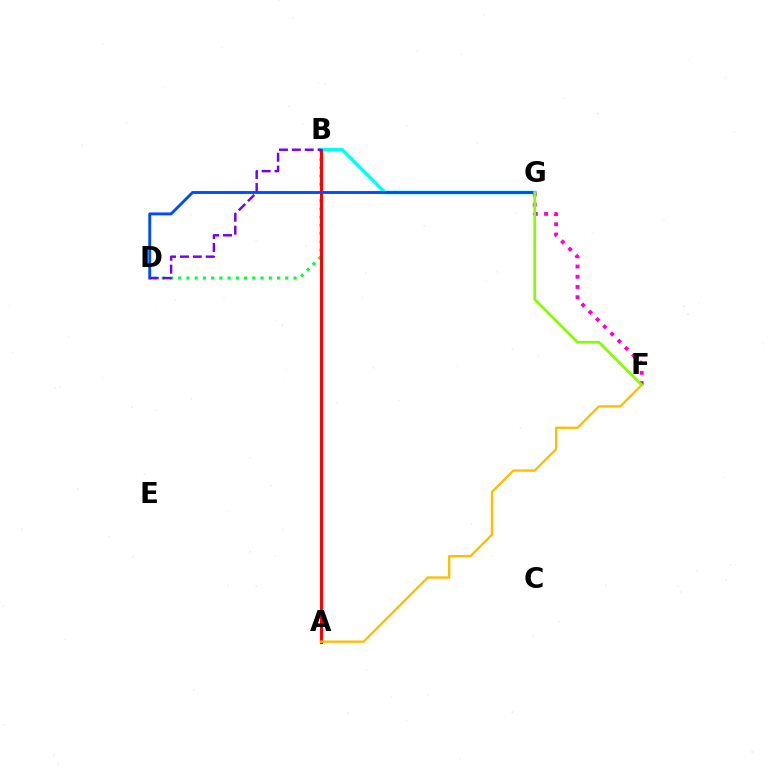{('B', 'G'): [{'color': '#00fff6', 'line_style': 'solid', 'thickness': 2.51}], ('B', 'D'): [{'color': '#00ff39', 'line_style': 'dotted', 'thickness': 2.24}, {'color': '#7200ff', 'line_style': 'dashed', 'thickness': 1.75}], ('A', 'B'): [{'color': '#ff0000', 'line_style': 'solid', 'thickness': 2.15}], ('D', 'G'): [{'color': '#004bff', 'line_style': 'solid', 'thickness': 2.07}], ('F', 'G'): [{'color': '#ff00cf', 'line_style': 'dotted', 'thickness': 2.78}, {'color': '#84ff00', 'line_style': 'solid', 'thickness': 1.97}], ('A', 'F'): [{'color': '#ffbd00', 'line_style': 'solid', 'thickness': 1.67}]}